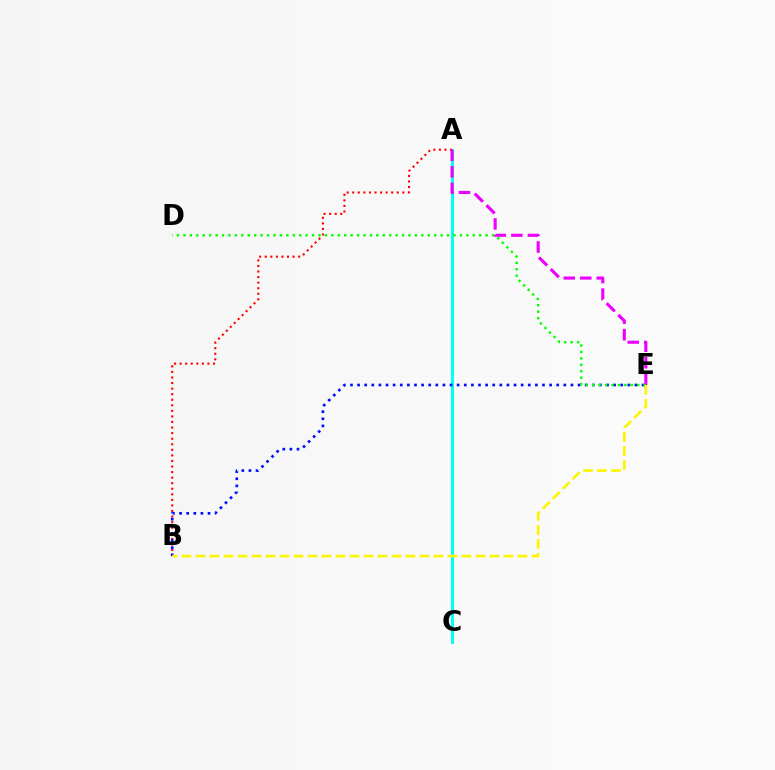{('A', 'C'): [{'color': '#00fff6', 'line_style': 'solid', 'thickness': 2.15}], ('A', 'B'): [{'color': '#ff0000', 'line_style': 'dotted', 'thickness': 1.51}], ('A', 'E'): [{'color': '#ee00ff', 'line_style': 'dashed', 'thickness': 2.24}], ('B', 'E'): [{'color': '#0010ff', 'line_style': 'dotted', 'thickness': 1.93}, {'color': '#fcf500', 'line_style': 'dashed', 'thickness': 1.9}], ('D', 'E'): [{'color': '#08ff00', 'line_style': 'dotted', 'thickness': 1.75}]}